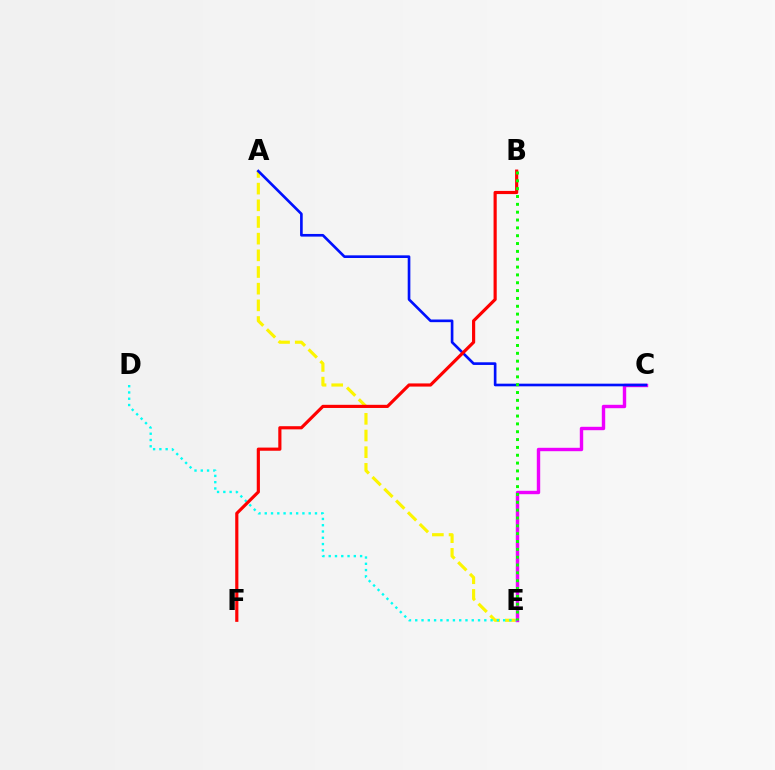{('A', 'E'): [{'color': '#fcf500', 'line_style': 'dashed', 'thickness': 2.27}], ('C', 'E'): [{'color': '#ee00ff', 'line_style': 'solid', 'thickness': 2.45}], ('A', 'C'): [{'color': '#0010ff', 'line_style': 'solid', 'thickness': 1.91}], ('D', 'E'): [{'color': '#00fff6', 'line_style': 'dotted', 'thickness': 1.71}], ('B', 'F'): [{'color': '#ff0000', 'line_style': 'solid', 'thickness': 2.27}], ('B', 'E'): [{'color': '#08ff00', 'line_style': 'dotted', 'thickness': 2.13}]}